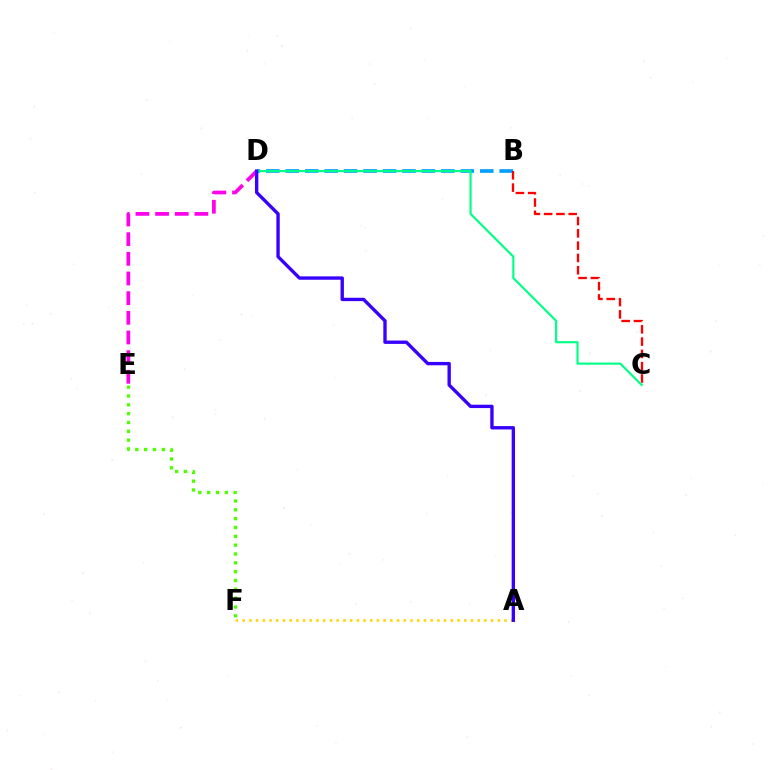{('E', 'F'): [{'color': '#4fff00', 'line_style': 'dotted', 'thickness': 2.4}], ('D', 'E'): [{'color': '#ff00ed', 'line_style': 'dashed', 'thickness': 2.67}], ('A', 'F'): [{'color': '#ffd500', 'line_style': 'dotted', 'thickness': 1.82}], ('B', 'D'): [{'color': '#009eff', 'line_style': 'dashed', 'thickness': 2.64}], ('B', 'C'): [{'color': '#ff0000', 'line_style': 'dashed', 'thickness': 1.67}], ('C', 'D'): [{'color': '#00ff86', 'line_style': 'solid', 'thickness': 1.55}], ('A', 'D'): [{'color': '#3700ff', 'line_style': 'solid', 'thickness': 2.42}]}